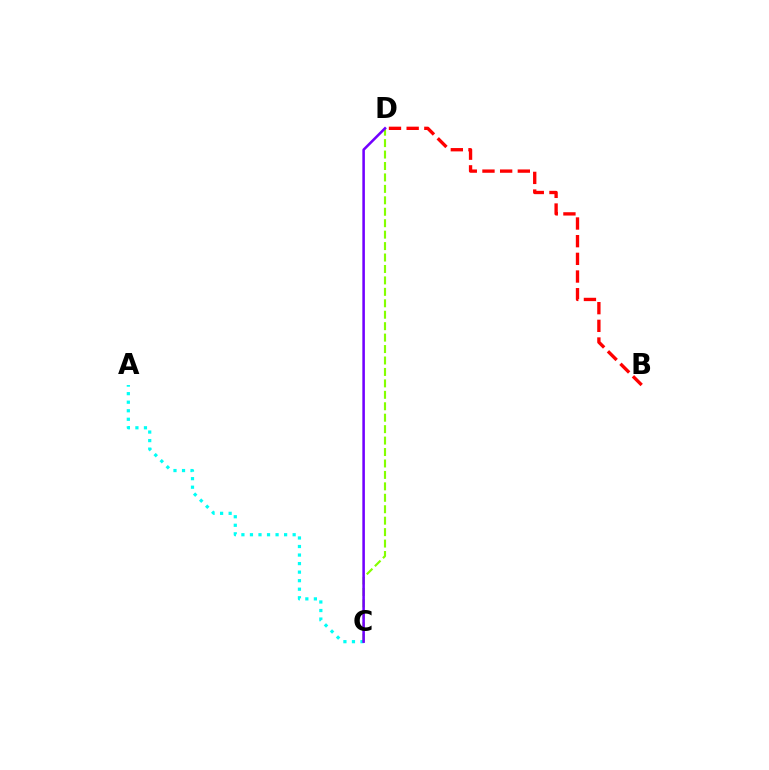{('A', 'C'): [{'color': '#00fff6', 'line_style': 'dotted', 'thickness': 2.32}], ('B', 'D'): [{'color': '#ff0000', 'line_style': 'dashed', 'thickness': 2.4}], ('C', 'D'): [{'color': '#84ff00', 'line_style': 'dashed', 'thickness': 1.55}, {'color': '#7200ff', 'line_style': 'solid', 'thickness': 1.84}]}